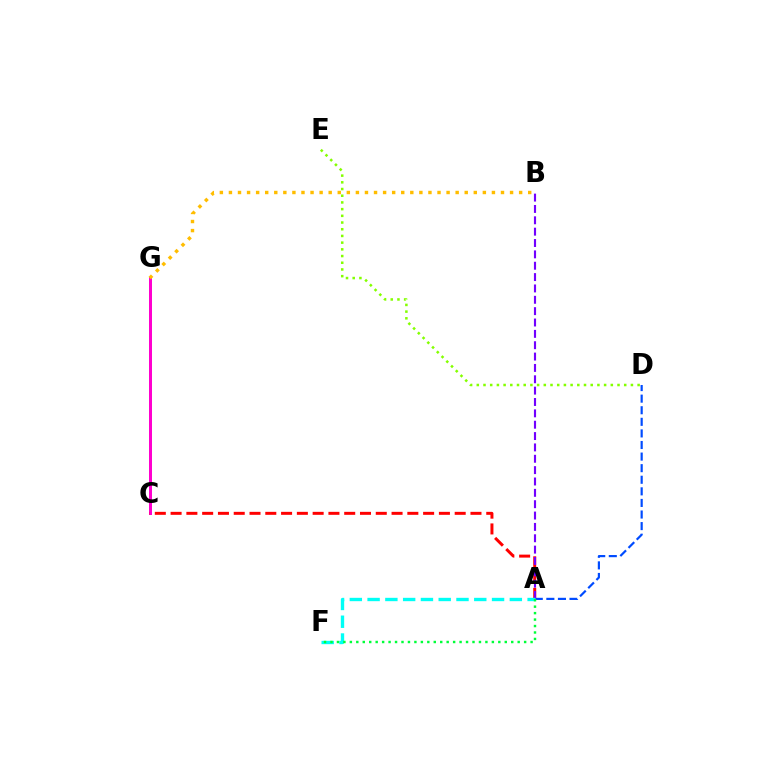{('C', 'G'): [{'color': '#ff00cf', 'line_style': 'solid', 'thickness': 2.15}], ('A', 'C'): [{'color': '#ff0000', 'line_style': 'dashed', 'thickness': 2.14}], ('A', 'D'): [{'color': '#004bff', 'line_style': 'dashed', 'thickness': 1.57}], ('D', 'E'): [{'color': '#84ff00', 'line_style': 'dotted', 'thickness': 1.82}], ('A', 'B'): [{'color': '#7200ff', 'line_style': 'dashed', 'thickness': 1.54}], ('A', 'F'): [{'color': '#00fff6', 'line_style': 'dashed', 'thickness': 2.42}, {'color': '#00ff39', 'line_style': 'dotted', 'thickness': 1.75}], ('B', 'G'): [{'color': '#ffbd00', 'line_style': 'dotted', 'thickness': 2.46}]}